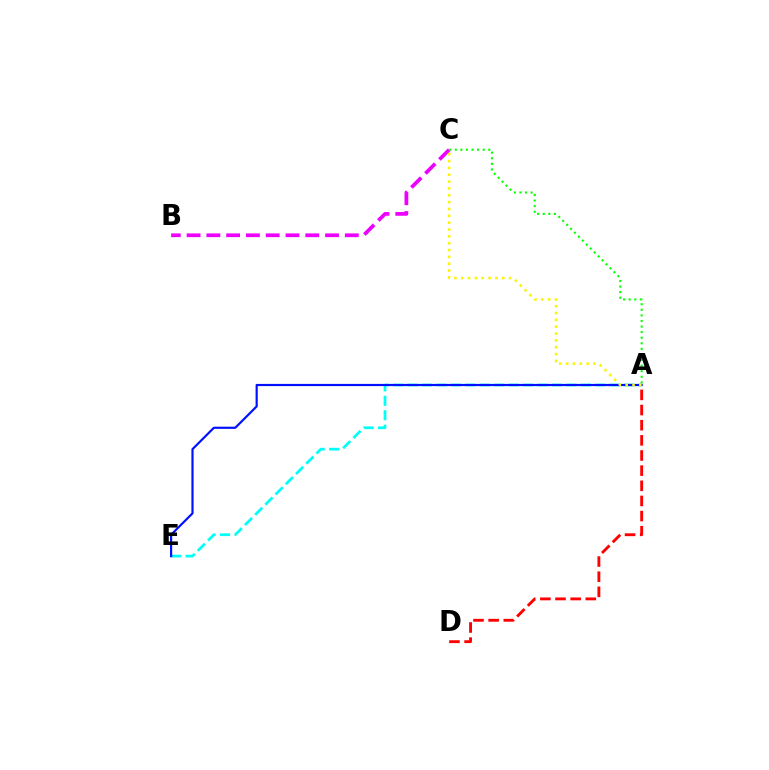{('A', 'E'): [{'color': '#00fff6', 'line_style': 'dashed', 'thickness': 1.96}, {'color': '#0010ff', 'line_style': 'solid', 'thickness': 1.57}], ('B', 'C'): [{'color': '#ee00ff', 'line_style': 'dashed', 'thickness': 2.69}], ('A', 'D'): [{'color': '#ff0000', 'line_style': 'dashed', 'thickness': 2.06}], ('A', 'C'): [{'color': '#fcf500', 'line_style': 'dotted', 'thickness': 1.86}, {'color': '#08ff00', 'line_style': 'dotted', 'thickness': 1.52}]}